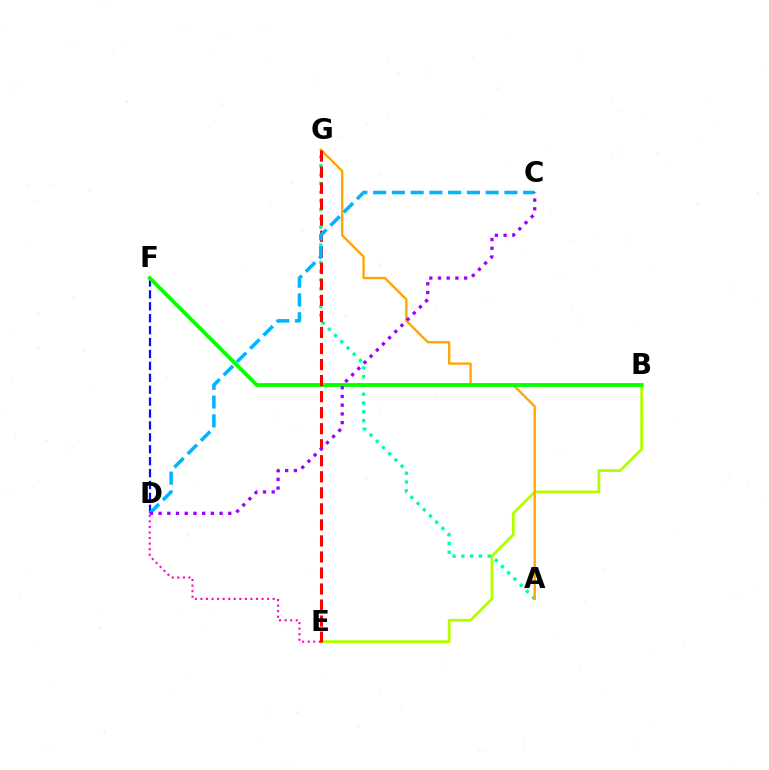{('B', 'E'): [{'color': '#b3ff00', 'line_style': 'solid', 'thickness': 2.02}], ('D', 'F'): [{'color': '#0010ff', 'line_style': 'dashed', 'thickness': 1.62}], ('A', 'G'): [{'color': '#00ff9d', 'line_style': 'dotted', 'thickness': 2.39}, {'color': '#ffa500', 'line_style': 'solid', 'thickness': 1.69}], ('B', 'F'): [{'color': '#08ff00', 'line_style': 'solid', 'thickness': 2.75}], ('D', 'E'): [{'color': '#ff00bd', 'line_style': 'dotted', 'thickness': 1.51}], ('E', 'G'): [{'color': '#ff0000', 'line_style': 'dashed', 'thickness': 2.18}], ('C', 'D'): [{'color': '#00b5ff', 'line_style': 'dashed', 'thickness': 2.55}, {'color': '#9b00ff', 'line_style': 'dotted', 'thickness': 2.37}]}